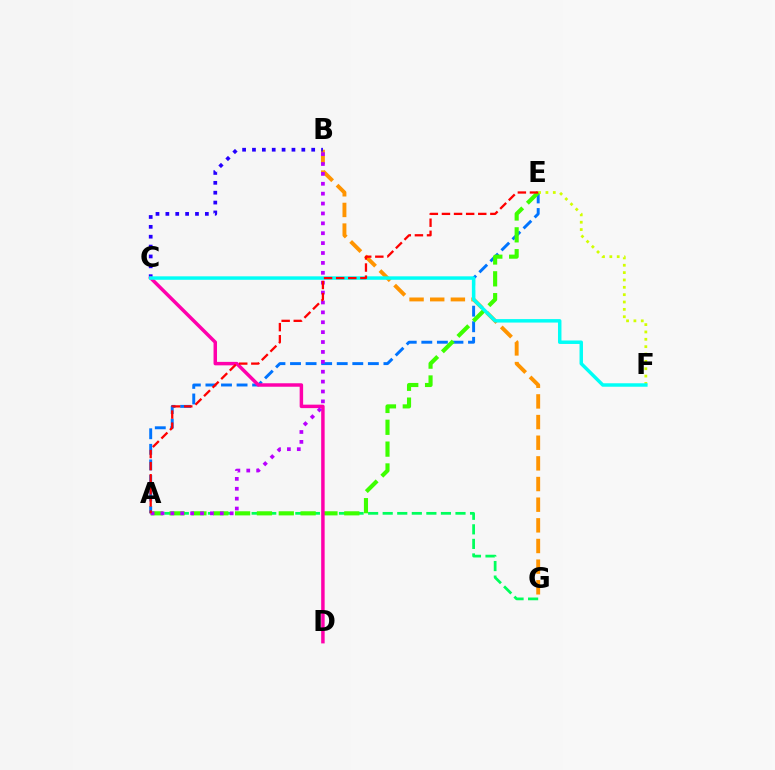{('A', 'G'): [{'color': '#00ff5c', 'line_style': 'dashed', 'thickness': 1.98}], ('A', 'E'): [{'color': '#0074ff', 'line_style': 'dashed', 'thickness': 2.11}, {'color': '#3dff00', 'line_style': 'dashed', 'thickness': 2.97}, {'color': '#ff0000', 'line_style': 'dashed', 'thickness': 1.64}], ('B', 'G'): [{'color': '#ff9400', 'line_style': 'dashed', 'thickness': 2.81}], ('E', 'F'): [{'color': '#d1ff00', 'line_style': 'dotted', 'thickness': 2.0}], ('B', 'C'): [{'color': '#2500ff', 'line_style': 'dotted', 'thickness': 2.68}], ('C', 'D'): [{'color': '#ff00ac', 'line_style': 'solid', 'thickness': 2.5}], ('C', 'F'): [{'color': '#00fff6', 'line_style': 'solid', 'thickness': 2.49}], ('A', 'B'): [{'color': '#b900ff', 'line_style': 'dotted', 'thickness': 2.69}]}